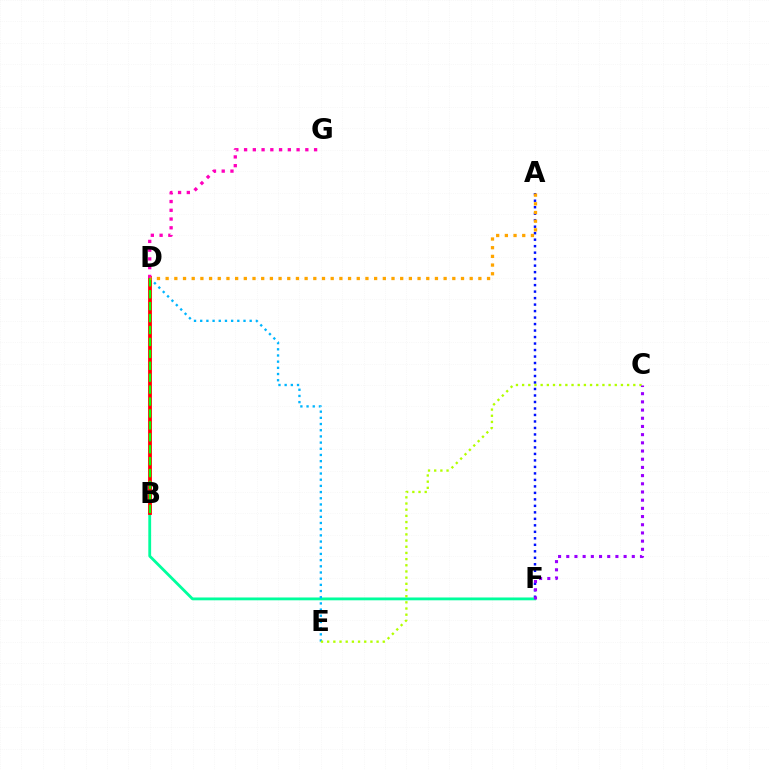{('A', 'F'): [{'color': '#0010ff', 'line_style': 'dotted', 'thickness': 1.76}], ('B', 'F'): [{'color': '#00ff9d', 'line_style': 'solid', 'thickness': 2.03}], ('D', 'E'): [{'color': '#00b5ff', 'line_style': 'dotted', 'thickness': 1.68}], ('C', 'E'): [{'color': '#b3ff00', 'line_style': 'dotted', 'thickness': 1.68}], ('B', 'D'): [{'color': '#ff0000', 'line_style': 'solid', 'thickness': 2.73}, {'color': '#08ff00', 'line_style': 'dashed', 'thickness': 1.62}], ('C', 'F'): [{'color': '#9b00ff', 'line_style': 'dotted', 'thickness': 2.23}], ('D', 'G'): [{'color': '#ff00bd', 'line_style': 'dotted', 'thickness': 2.38}], ('A', 'D'): [{'color': '#ffa500', 'line_style': 'dotted', 'thickness': 2.36}]}